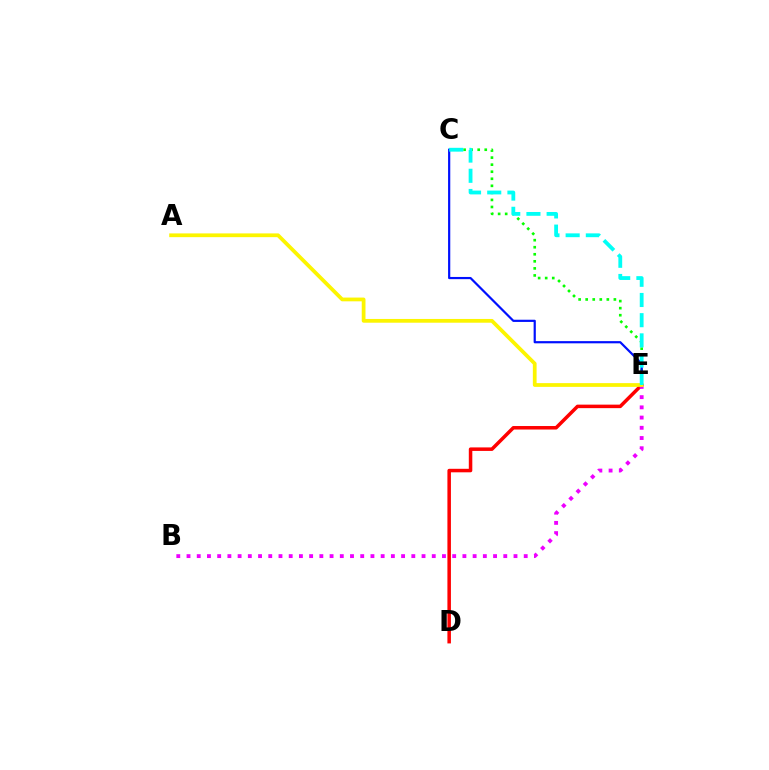{('D', 'E'): [{'color': '#ff0000', 'line_style': 'solid', 'thickness': 2.53}], ('C', 'E'): [{'color': '#08ff00', 'line_style': 'dotted', 'thickness': 1.92}, {'color': '#0010ff', 'line_style': 'solid', 'thickness': 1.58}, {'color': '#00fff6', 'line_style': 'dashed', 'thickness': 2.74}], ('B', 'E'): [{'color': '#ee00ff', 'line_style': 'dotted', 'thickness': 2.78}], ('A', 'E'): [{'color': '#fcf500', 'line_style': 'solid', 'thickness': 2.7}]}